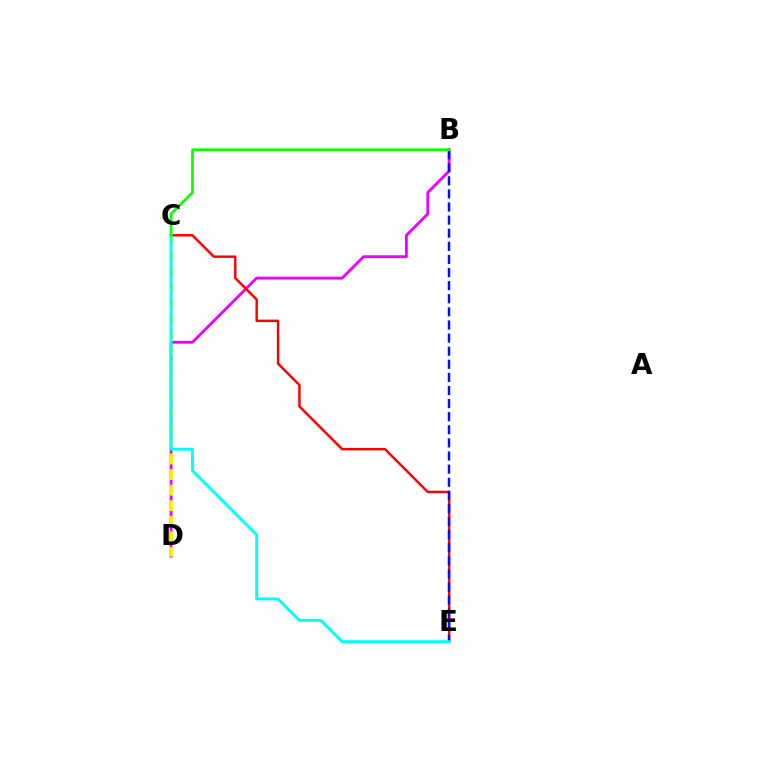{('B', 'D'): [{'color': '#ee00ff', 'line_style': 'solid', 'thickness': 2.04}], ('C', 'E'): [{'color': '#ff0000', 'line_style': 'solid', 'thickness': 1.77}, {'color': '#00fff6', 'line_style': 'solid', 'thickness': 2.11}], ('C', 'D'): [{'color': '#fcf500', 'line_style': 'dashed', 'thickness': 2.12}], ('B', 'E'): [{'color': '#0010ff', 'line_style': 'dashed', 'thickness': 1.78}], ('B', 'C'): [{'color': '#08ff00', 'line_style': 'solid', 'thickness': 1.97}]}